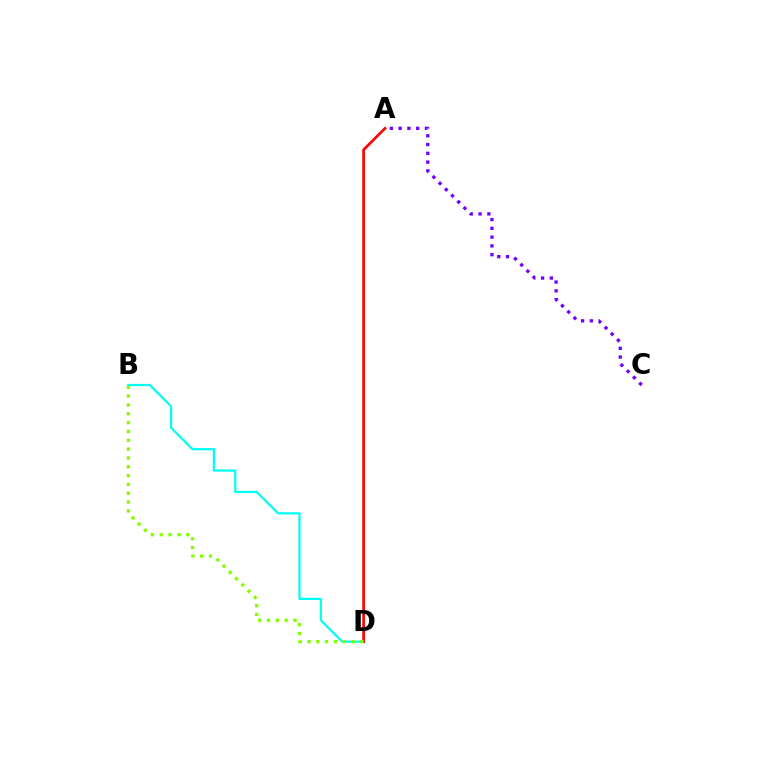{('B', 'D'): [{'color': '#00fff6', 'line_style': 'solid', 'thickness': 1.6}, {'color': '#84ff00', 'line_style': 'dotted', 'thickness': 2.4}], ('A', 'C'): [{'color': '#7200ff', 'line_style': 'dotted', 'thickness': 2.39}], ('A', 'D'): [{'color': '#ff0000', 'line_style': 'solid', 'thickness': 1.92}]}